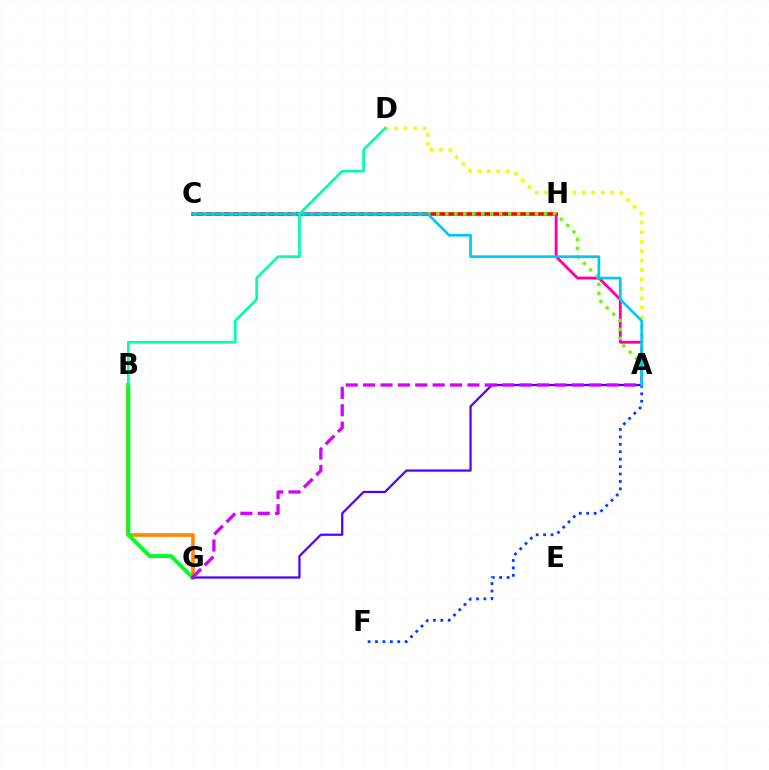{('A', 'H'): [{'color': '#ff00a0', 'line_style': 'solid', 'thickness': 2.05}], ('A', 'D'): [{'color': '#eeff00', 'line_style': 'dotted', 'thickness': 2.57}], ('C', 'H'): [{'color': '#ff0000', 'line_style': 'solid', 'thickness': 2.61}], ('B', 'G'): [{'color': '#ff8800', 'line_style': 'solid', 'thickness': 2.61}, {'color': '#00ff27', 'line_style': 'solid', 'thickness': 2.84}], ('A', 'C'): [{'color': '#66ff00', 'line_style': 'dotted', 'thickness': 2.44}, {'color': '#00c7ff', 'line_style': 'solid', 'thickness': 1.95}], ('A', 'F'): [{'color': '#003fff', 'line_style': 'dotted', 'thickness': 2.02}], ('A', 'G'): [{'color': '#4f00ff', 'line_style': 'solid', 'thickness': 1.6}, {'color': '#d600ff', 'line_style': 'dashed', 'thickness': 2.36}], ('B', 'D'): [{'color': '#00ffaf', 'line_style': 'solid', 'thickness': 1.93}]}